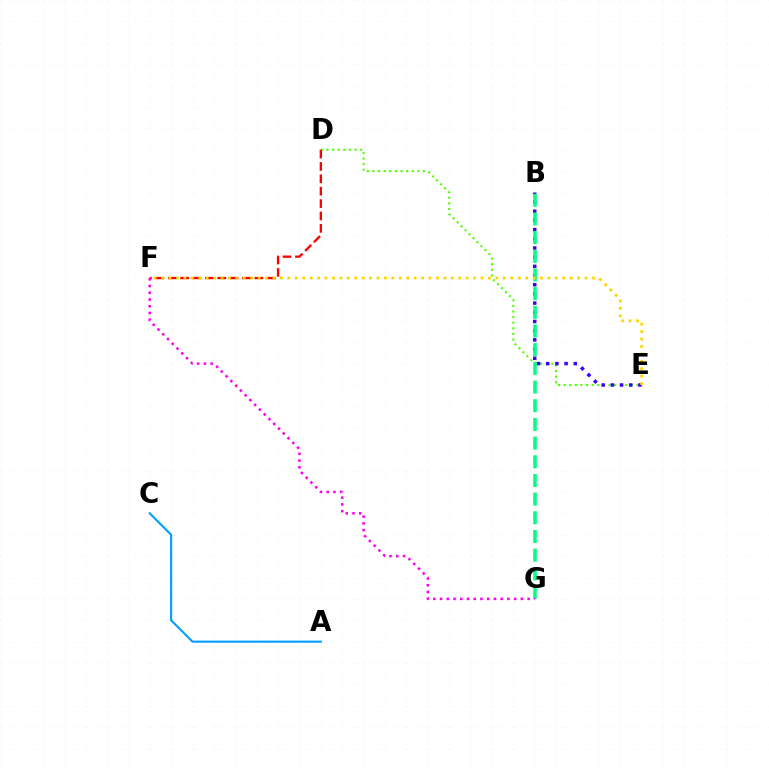{('D', 'E'): [{'color': '#4fff00', 'line_style': 'dotted', 'thickness': 1.53}], ('B', 'E'): [{'color': '#3700ff', 'line_style': 'dotted', 'thickness': 2.5}], ('B', 'G'): [{'color': '#00ff86', 'line_style': 'dashed', 'thickness': 2.54}], ('D', 'F'): [{'color': '#ff0000', 'line_style': 'dashed', 'thickness': 1.68}], ('E', 'F'): [{'color': '#ffd500', 'line_style': 'dotted', 'thickness': 2.02}], ('A', 'C'): [{'color': '#009eff', 'line_style': 'solid', 'thickness': 1.51}], ('F', 'G'): [{'color': '#ff00ed', 'line_style': 'dotted', 'thickness': 1.83}]}